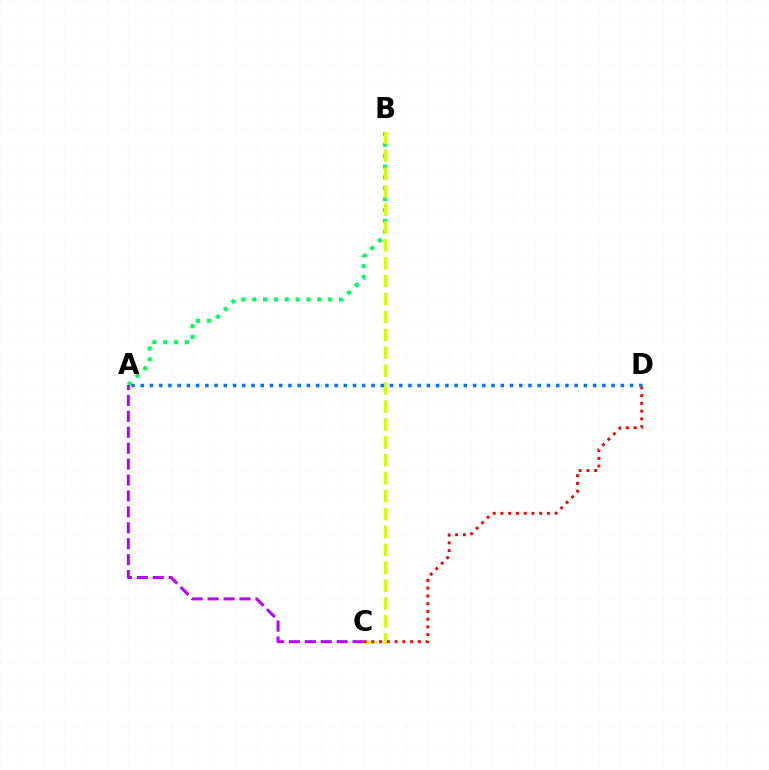{('A', 'B'): [{'color': '#00ff5c', 'line_style': 'dotted', 'thickness': 2.95}], ('A', 'C'): [{'color': '#b900ff', 'line_style': 'dashed', 'thickness': 2.16}], ('B', 'C'): [{'color': '#d1ff00', 'line_style': 'dashed', 'thickness': 2.43}], ('C', 'D'): [{'color': '#ff0000', 'line_style': 'dotted', 'thickness': 2.1}], ('A', 'D'): [{'color': '#0074ff', 'line_style': 'dotted', 'thickness': 2.51}]}